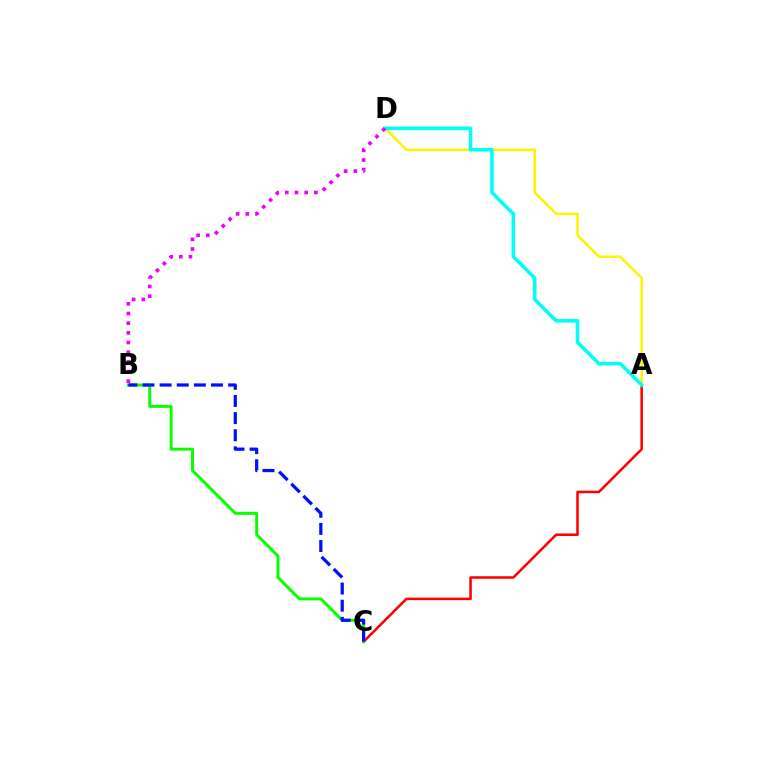{('A', 'C'): [{'color': '#ff0000', 'line_style': 'solid', 'thickness': 1.83}], ('B', 'C'): [{'color': '#08ff00', 'line_style': 'solid', 'thickness': 2.13}, {'color': '#0010ff', 'line_style': 'dashed', 'thickness': 2.33}], ('A', 'D'): [{'color': '#fcf500', 'line_style': 'solid', 'thickness': 1.8}, {'color': '#00fff6', 'line_style': 'solid', 'thickness': 2.57}], ('B', 'D'): [{'color': '#ee00ff', 'line_style': 'dotted', 'thickness': 2.63}]}